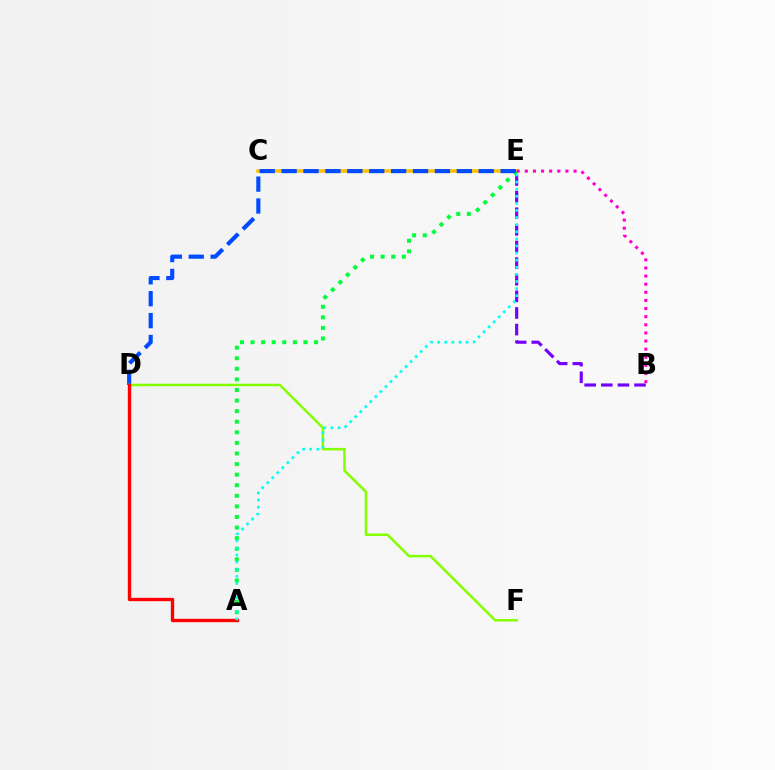{('C', 'E'): [{'color': '#ffbd00', 'line_style': 'solid', 'thickness': 2.57}], ('A', 'E'): [{'color': '#00ff39', 'line_style': 'dotted', 'thickness': 2.88}, {'color': '#00fff6', 'line_style': 'dotted', 'thickness': 1.93}], ('D', 'E'): [{'color': '#004bff', 'line_style': 'dashed', 'thickness': 2.98}], ('D', 'F'): [{'color': '#84ff00', 'line_style': 'solid', 'thickness': 1.8}], ('A', 'D'): [{'color': '#ff0000', 'line_style': 'solid', 'thickness': 2.43}], ('B', 'E'): [{'color': '#ff00cf', 'line_style': 'dotted', 'thickness': 2.21}, {'color': '#7200ff', 'line_style': 'dashed', 'thickness': 2.26}]}